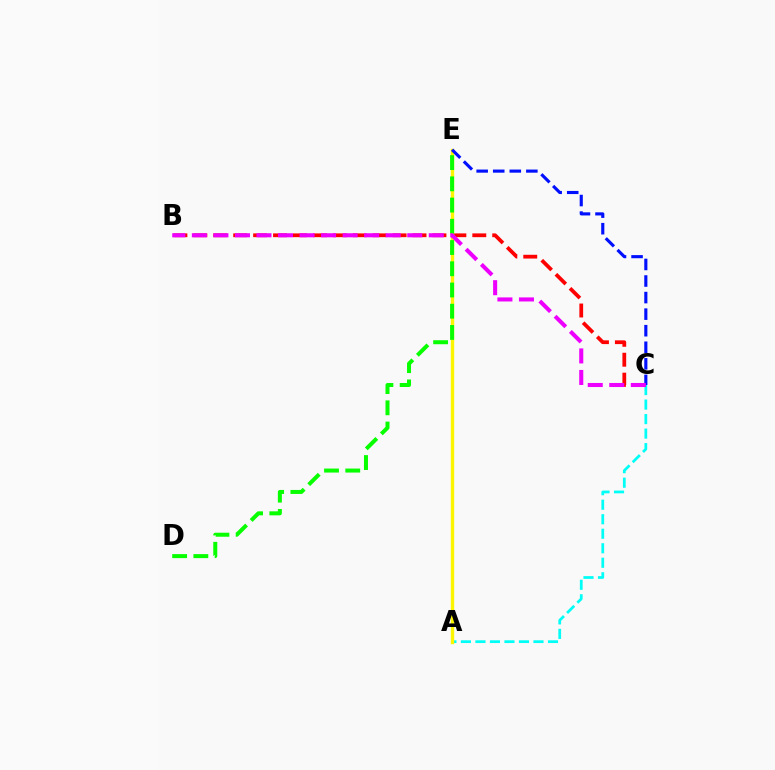{('A', 'C'): [{'color': '#00fff6', 'line_style': 'dashed', 'thickness': 1.97}], ('B', 'C'): [{'color': '#ff0000', 'line_style': 'dashed', 'thickness': 2.71}, {'color': '#ee00ff', 'line_style': 'dashed', 'thickness': 2.93}], ('A', 'E'): [{'color': '#fcf500', 'line_style': 'solid', 'thickness': 2.44}], ('C', 'E'): [{'color': '#0010ff', 'line_style': 'dashed', 'thickness': 2.25}], ('D', 'E'): [{'color': '#08ff00', 'line_style': 'dashed', 'thickness': 2.88}]}